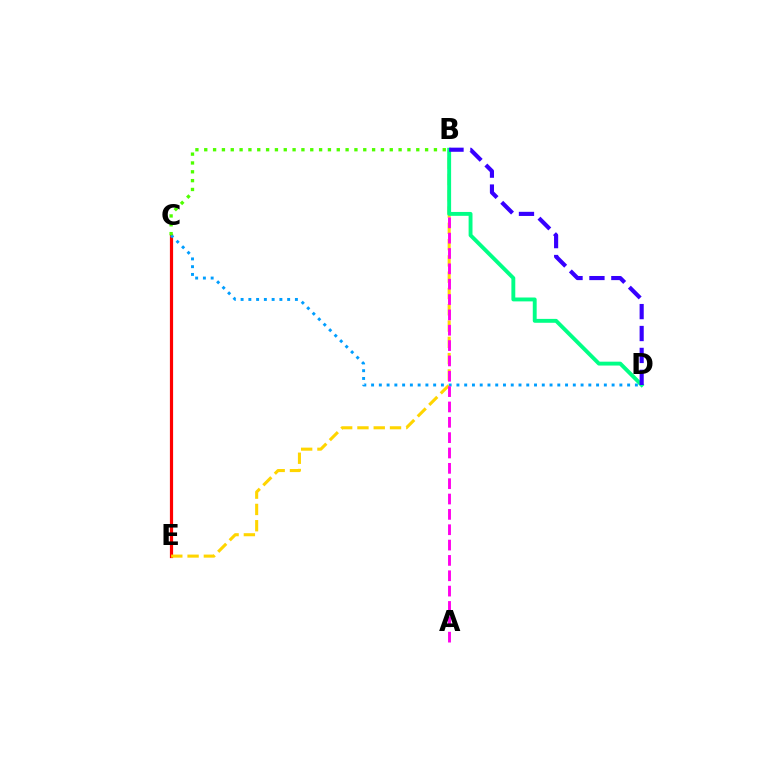{('C', 'E'): [{'color': '#ff0000', 'line_style': 'solid', 'thickness': 2.3}], ('C', 'D'): [{'color': '#009eff', 'line_style': 'dotted', 'thickness': 2.11}], ('B', 'E'): [{'color': '#ffd500', 'line_style': 'dashed', 'thickness': 2.21}], ('B', 'C'): [{'color': '#4fff00', 'line_style': 'dotted', 'thickness': 2.4}], ('A', 'B'): [{'color': '#ff00ed', 'line_style': 'dashed', 'thickness': 2.08}], ('B', 'D'): [{'color': '#00ff86', 'line_style': 'solid', 'thickness': 2.8}, {'color': '#3700ff', 'line_style': 'dashed', 'thickness': 2.98}]}